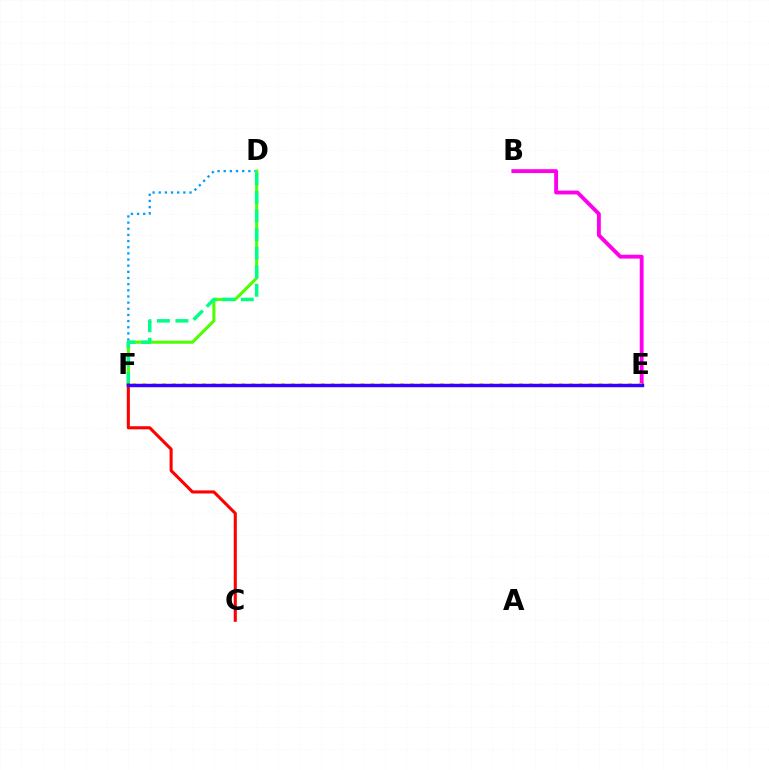{('D', 'F'): [{'color': '#009eff', 'line_style': 'dotted', 'thickness': 1.67}, {'color': '#4fff00', 'line_style': 'solid', 'thickness': 2.21}, {'color': '#00ff86', 'line_style': 'dashed', 'thickness': 2.52}], ('B', 'E'): [{'color': '#ff00ed', 'line_style': 'solid', 'thickness': 2.78}], ('E', 'F'): [{'color': '#ffd500', 'line_style': 'dotted', 'thickness': 2.69}, {'color': '#3700ff', 'line_style': 'solid', 'thickness': 2.46}], ('C', 'F'): [{'color': '#ff0000', 'line_style': 'solid', 'thickness': 2.21}]}